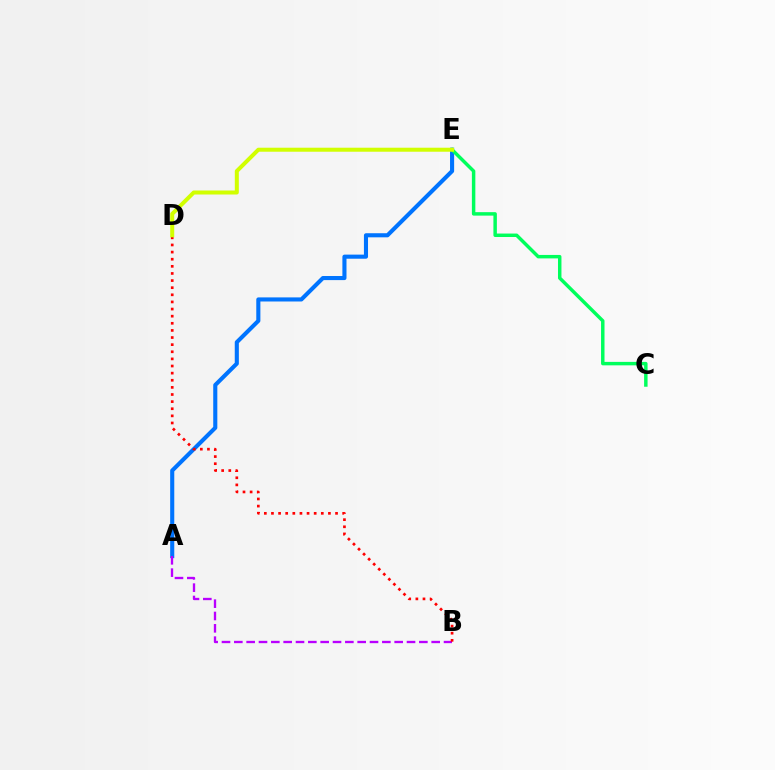{('A', 'E'): [{'color': '#0074ff', 'line_style': 'solid', 'thickness': 2.95}], ('A', 'B'): [{'color': '#b900ff', 'line_style': 'dashed', 'thickness': 1.68}], ('B', 'D'): [{'color': '#ff0000', 'line_style': 'dotted', 'thickness': 1.93}], ('C', 'E'): [{'color': '#00ff5c', 'line_style': 'solid', 'thickness': 2.49}], ('D', 'E'): [{'color': '#d1ff00', 'line_style': 'solid', 'thickness': 2.89}]}